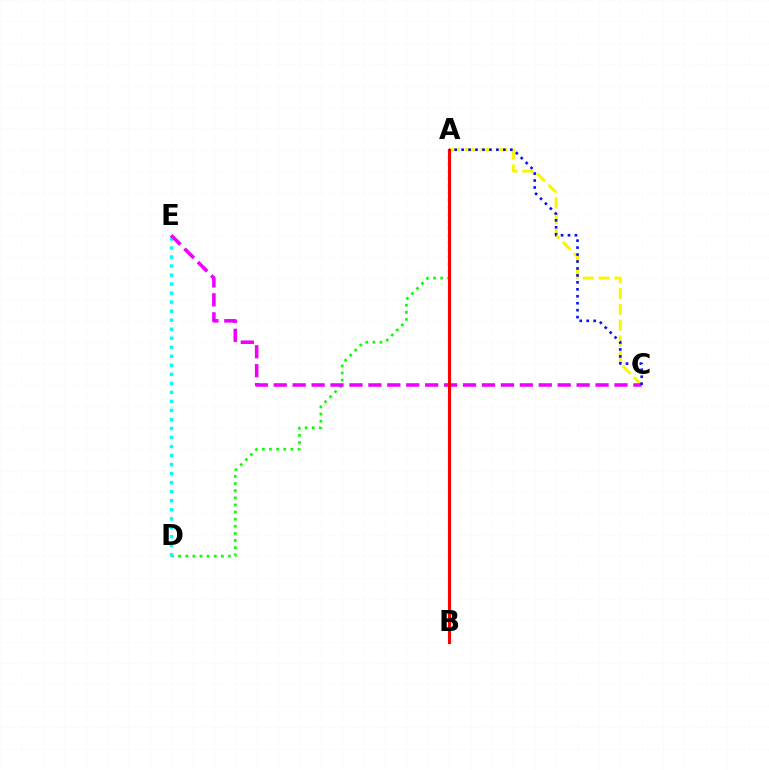{('A', 'C'): [{'color': '#fcf500', 'line_style': 'dashed', 'thickness': 2.15}, {'color': '#0010ff', 'line_style': 'dotted', 'thickness': 1.89}], ('A', 'D'): [{'color': '#08ff00', 'line_style': 'dotted', 'thickness': 1.94}], ('D', 'E'): [{'color': '#00fff6', 'line_style': 'dotted', 'thickness': 2.45}], ('C', 'E'): [{'color': '#ee00ff', 'line_style': 'dashed', 'thickness': 2.57}], ('A', 'B'): [{'color': '#ff0000', 'line_style': 'solid', 'thickness': 2.23}]}